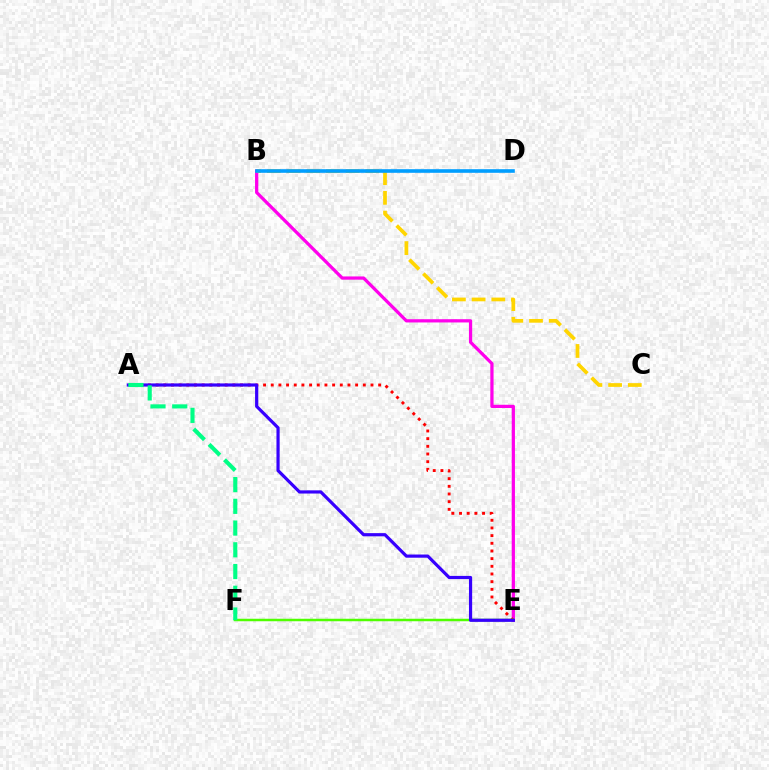{('B', 'E'): [{'color': '#ff00ed', 'line_style': 'solid', 'thickness': 2.33}], ('A', 'E'): [{'color': '#ff0000', 'line_style': 'dotted', 'thickness': 2.08}, {'color': '#3700ff', 'line_style': 'solid', 'thickness': 2.29}], ('E', 'F'): [{'color': '#4fff00', 'line_style': 'solid', 'thickness': 1.79}], ('B', 'C'): [{'color': '#ffd500', 'line_style': 'dashed', 'thickness': 2.68}], ('B', 'D'): [{'color': '#009eff', 'line_style': 'solid', 'thickness': 2.6}], ('A', 'F'): [{'color': '#00ff86', 'line_style': 'dashed', 'thickness': 2.95}]}